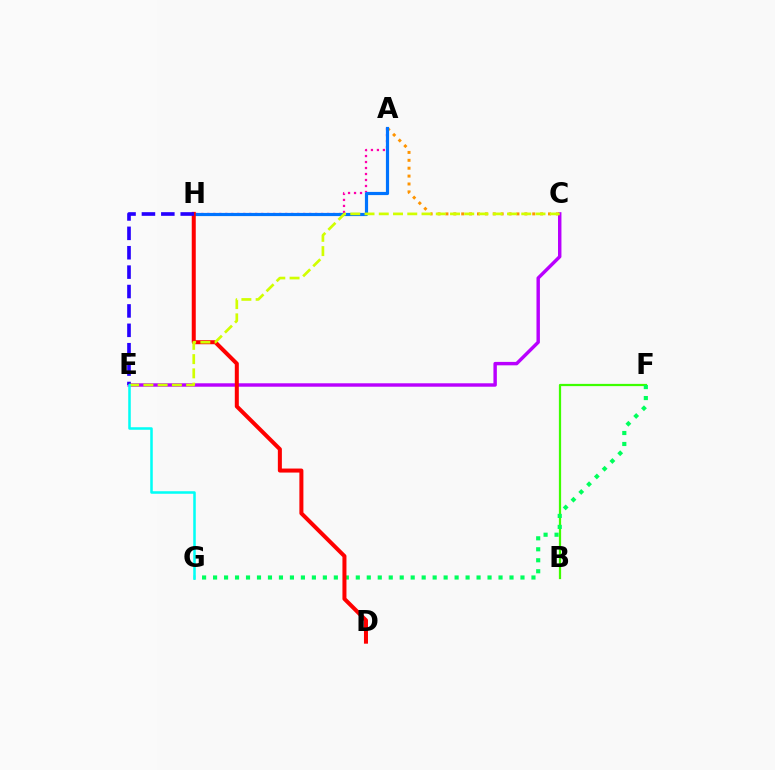{('C', 'E'): [{'color': '#b900ff', 'line_style': 'solid', 'thickness': 2.47}, {'color': '#d1ff00', 'line_style': 'dashed', 'thickness': 1.94}], ('A', 'C'): [{'color': '#ff9400', 'line_style': 'dotted', 'thickness': 2.14}], ('B', 'F'): [{'color': '#3dff00', 'line_style': 'solid', 'thickness': 1.61}], ('A', 'H'): [{'color': '#ff00ac', 'line_style': 'dotted', 'thickness': 1.63}, {'color': '#0074ff', 'line_style': 'solid', 'thickness': 2.29}], ('F', 'G'): [{'color': '#00ff5c', 'line_style': 'dotted', 'thickness': 2.98}], ('D', 'H'): [{'color': '#ff0000', 'line_style': 'solid', 'thickness': 2.89}], ('E', 'H'): [{'color': '#2500ff', 'line_style': 'dashed', 'thickness': 2.63}], ('E', 'G'): [{'color': '#00fff6', 'line_style': 'solid', 'thickness': 1.82}]}